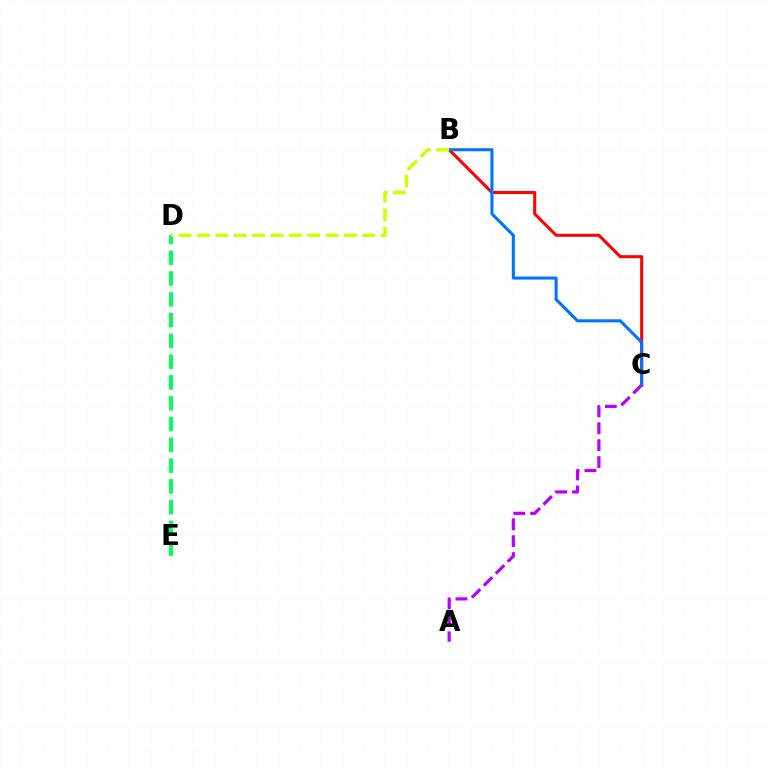{('A', 'C'): [{'color': '#b900ff', 'line_style': 'dashed', 'thickness': 2.3}], ('B', 'C'): [{'color': '#ff0000', 'line_style': 'solid', 'thickness': 2.19}, {'color': '#0074ff', 'line_style': 'solid', 'thickness': 2.21}], ('D', 'E'): [{'color': '#00ff5c', 'line_style': 'dashed', 'thickness': 2.82}], ('B', 'D'): [{'color': '#d1ff00', 'line_style': 'dashed', 'thickness': 2.5}]}